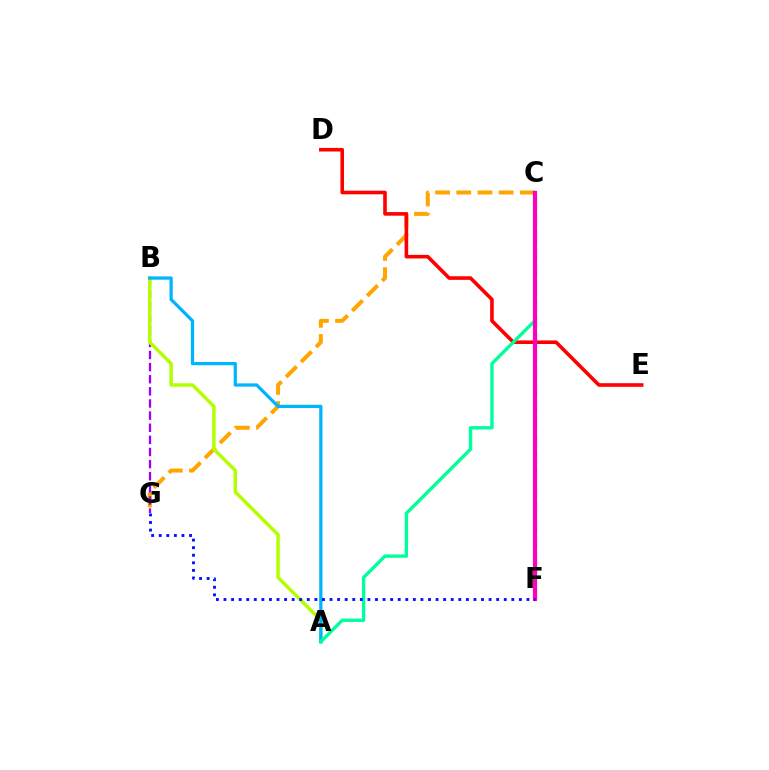{('C', 'G'): [{'color': '#ffa500', 'line_style': 'dashed', 'thickness': 2.88}], ('D', 'E'): [{'color': '#ff0000', 'line_style': 'solid', 'thickness': 2.6}], ('B', 'G'): [{'color': '#9b00ff', 'line_style': 'dashed', 'thickness': 1.65}], ('A', 'B'): [{'color': '#b3ff00', 'line_style': 'solid', 'thickness': 2.5}, {'color': '#00b5ff', 'line_style': 'solid', 'thickness': 2.34}], ('C', 'F'): [{'color': '#08ff00', 'line_style': 'dashed', 'thickness': 2.31}, {'color': '#ff00bd', 'line_style': 'solid', 'thickness': 3.0}], ('A', 'C'): [{'color': '#00ff9d', 'line_style': 'solid', 'thickness': 2.41}], ('F', 'G'): [{'color': '#0010ff', 'line_style': 'dotted', 'thickness': 2.06}]}